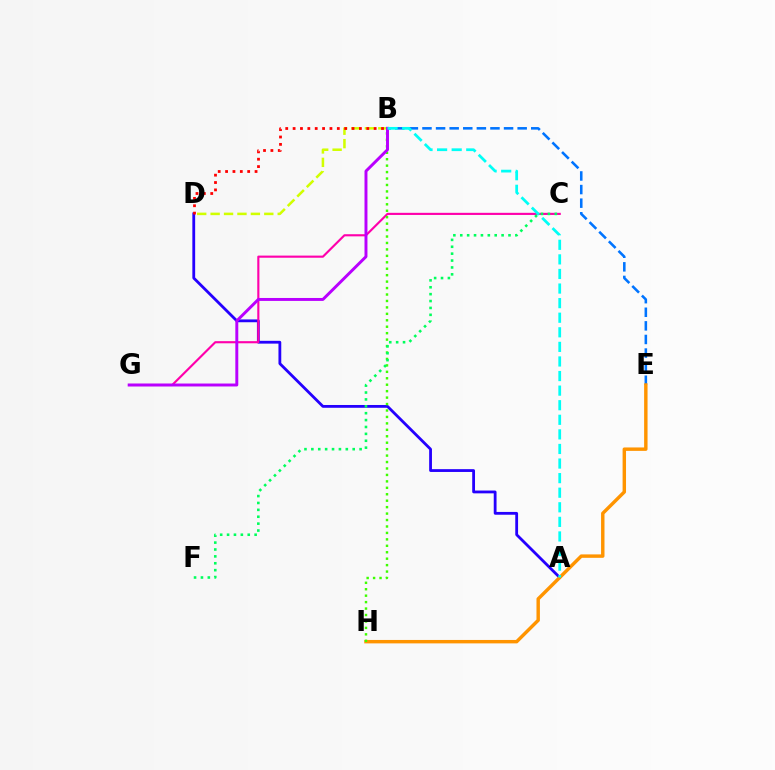{('A', 'D'): [{'color': '#2500ff', 'line_style': 'solid', 'thickness': 2.02}], ('B', 'E'): [{'color': '#0074ff', 'line_style': 'dashed', 'thickness': 1.85}], ('C', 'G'): [{'color': '#ff00ac', 'line_style': 'solid', 'thickness': 1.54}], ('B', 'D'): [{'color': '#d1ff00', 'line_style': 'dashed', 'thickness': 1.82}, {'color': '#ff0000', 'line_style': 'dotted', 'thickness': 2.0}], ('E', 'H'): [{'color': '#ff9400', 'line_style': 'solid', 'thickness': 2.47}], ('B', 'H'): [{'color': '#3dff00', 'line_style': 'dotted', 'thickness': 1.75}], ('C', 'F'): [{'color': '#00ff5c', 'line_style': 'dotted', 'thickness': 1.87}], ('B', 'G'): [{'color': '#b900ff', 'line_style': 'solid', 'thickness': 2.12}], ('A', 'B'): [{'color': '#00fff6', 'line_style': 'dashed', 'thickness': 1.98}]}